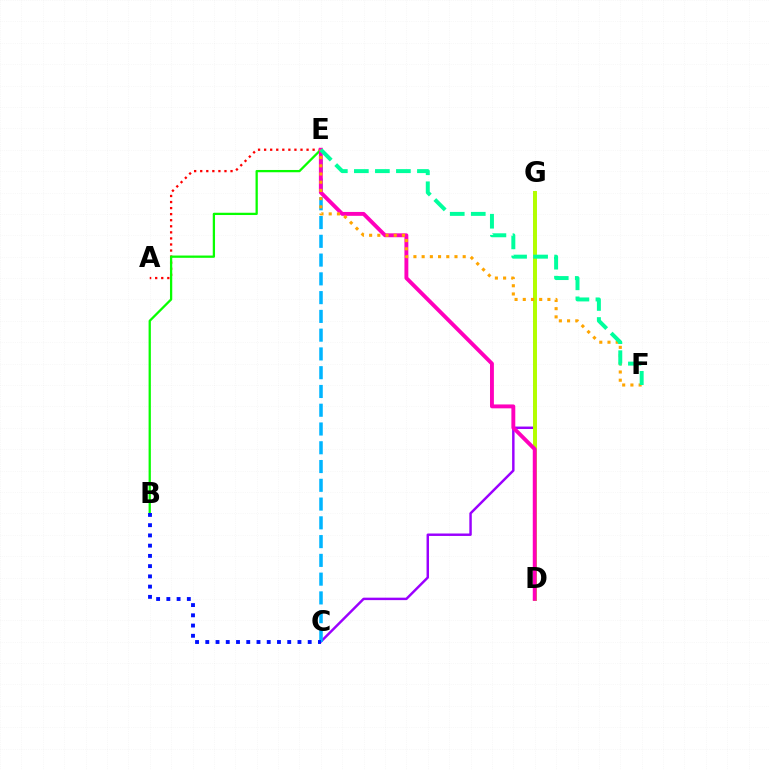{('C', 'G'): [{'color': '#9b00ff', 'line_style': 'solid', 'thickness': 1.77}], ('C', 'E'): [{'color': '#00b5ff', 'line_style': 'dashed', 'thickness': 2.55}], ('A', 'E'): [{'color': '#ff0000', 'line_style': 'dotted', 'thickness': 1.65}], ('D', 'G'): [{'color': '#b3ff00', 'line_style': 'solid', 'thickness': 2.85}], ('B', 'E'): [{'color': '#08ff00', 'line_style': 'solid', 'thickness': 1.64}], ('B', 'C'): [{'color': '#0010ff', 'line_style': 'dotted', 'thickness': 2.78}], ('D', 'E'): [{'color': '#ff00bd', 'line_style': 'solid', 'thickness': 2.8}], ('E', 'F'): [{'color': '#ffa500', 'line_style': 'dotted', 'thickness': 2.23}, {'color': '#00ff9d', 'line_style': 'dashed', 'thickness': 2.86}]}